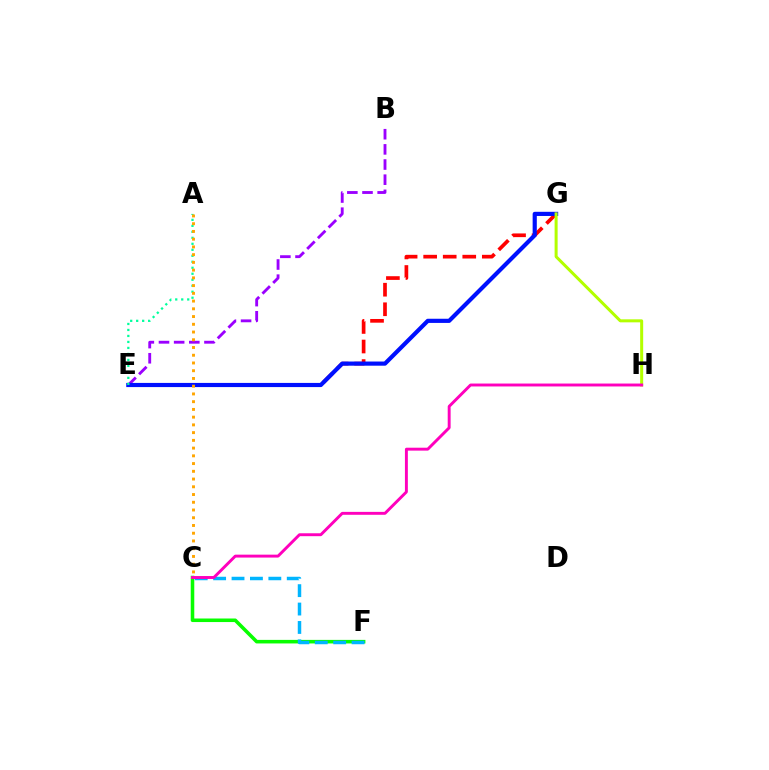{('E', 'G'): [{'color': '#ff0000', 'line_style': 'dashed', 'thickness': 2.66}, {'color': '#0010ff', 'line_style': 'solid', 'thickness': 3.0}], ('B', 'E'): [{'color': '#9b00ff', 'line_style': 'dashed', 'thickness': 2.06}], ('C', 'F'): [{'color': '#08ff00', 'line_style': 'solid', 'thickness': 2.56}, {'color': '#00b5ff', 'line_style': 'dashed', 'thickness': 2.5}], ('A', 'E'): [{'color': '#00ff9d', 'line_style': 'dotted', 'thickness': 1.63}], ('A', 'C'): [{'color': '#ffa500', 'line_style': 'dotted', 'thickness': 2.1}], ('G', 'H'): [{'color': '#b3ff00', 'line_style': 'solid', 'thickness': 2.17}], ('C', 'H'): [{'color': '#ff00bd', 'line_style': 'solid', 'thickness': 2.1}]}